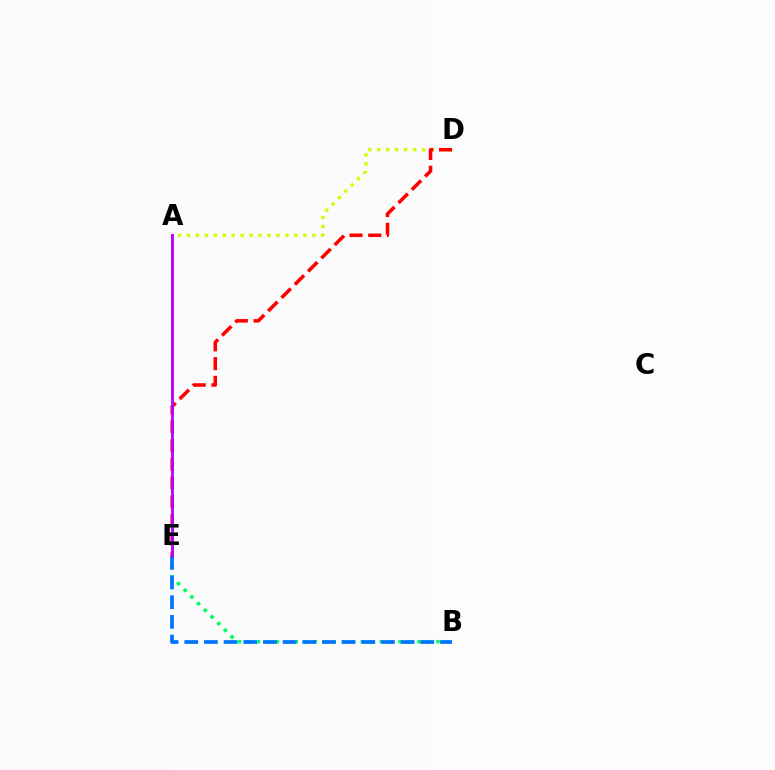{('B', 'E'): [{'color': '#00ff5c', 'line_style': 'dotted', 'thickness': 2.57}, {'color': '#0074ff', 'line_style': 'dashed', 'thickness': 2.67}], ('A', 'D'): [{'color': '#d1ff00', 'line_style': 'dotted', 'thickness': 2.43}], ('D', 'E'): [{'color': '#ff0000', 'line_style': 'dashed', 'thickness': 2.55}], ('A', 'E'): [{'color': '#b900ff', 'line_style': 'solid', 'thickness': 2.05}]}